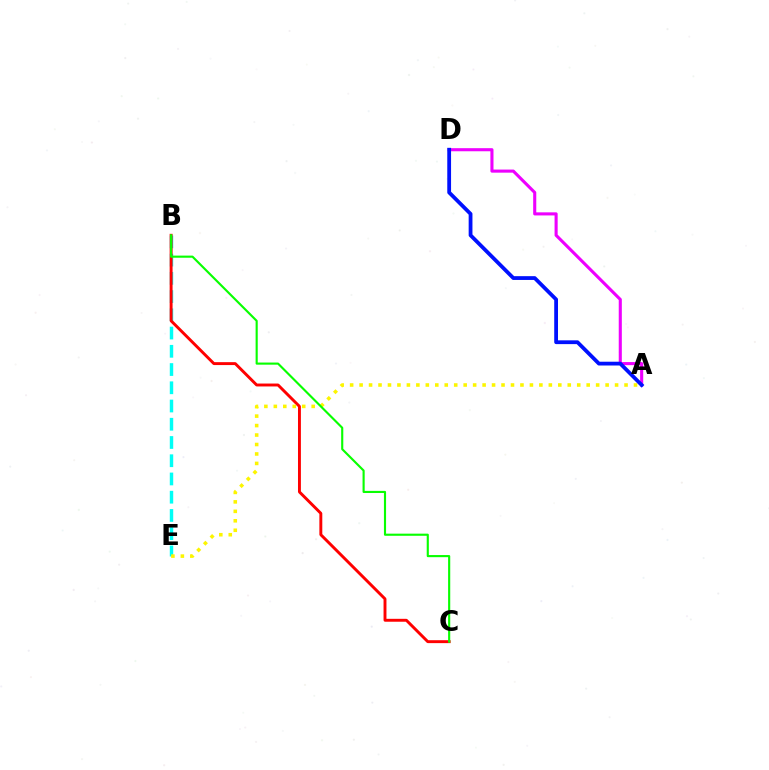{('B', 'E'): [{'color': '#00fff6', 'line_style': 'dashed', 'thickness': 2.48}], ('B', 'C'): [{'color': '#ff0000', 'line_style': 'solid', 'thickness': 2.1}, {'color': '#08ff00', 'line_style': 'solid', 'thickness': 1.54}], ('A', 'E'): [{'color': '#fcf500', 'line_style': 'dotted', 'thickness': 2.57}], ('A', 'D'): [{'color': '#ee00ff', 'line_style': 'solid', 'thickness': 2.22}, {'color': '#0010ff', 'line_style': 'solid', 'thickness': 2.73}]}